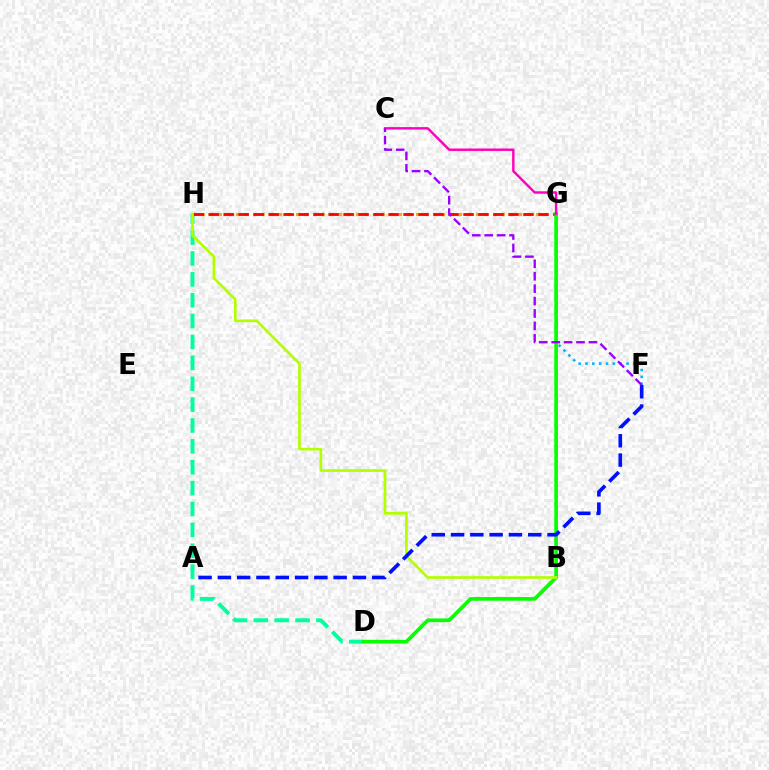{('D', 'H'): [{'color': '#00ff9d', 'line_style': 'dashed', 'thickness': 2.84}], ('G', 'H'): [{'color': '#ffa500', 'line_style': 'dotted', 'thickness': 2.33}, {'color': '#ff0000', 'line_style': 'dashed', 'thickness': 2.04}], ('F', 'G'): [{'color': '#00b5ff', 'line_style': 'dotted', 'thickness': 1.86}], ('D', 'G'): [{'color': '#08ff00', 'line_style': 'solid', 'thickness': 2.66}], ('B', 'H'): [{'color': '#b3ff00', 'line_style': 'solid', 'thickness': 1.93}], ('C', 'G'): [{'color': '#ff00bd', 'line_style': 'solid', 'thickness': 1.76}], ('A', 'F'): [{'color': '#0010ff', 'line_style': 'dashed', 'thickness': 2.62}], ('C', 'F'): [{'color': '#9b00ff', 'line_style': 'dashed', 'thickness': 1.69}]}